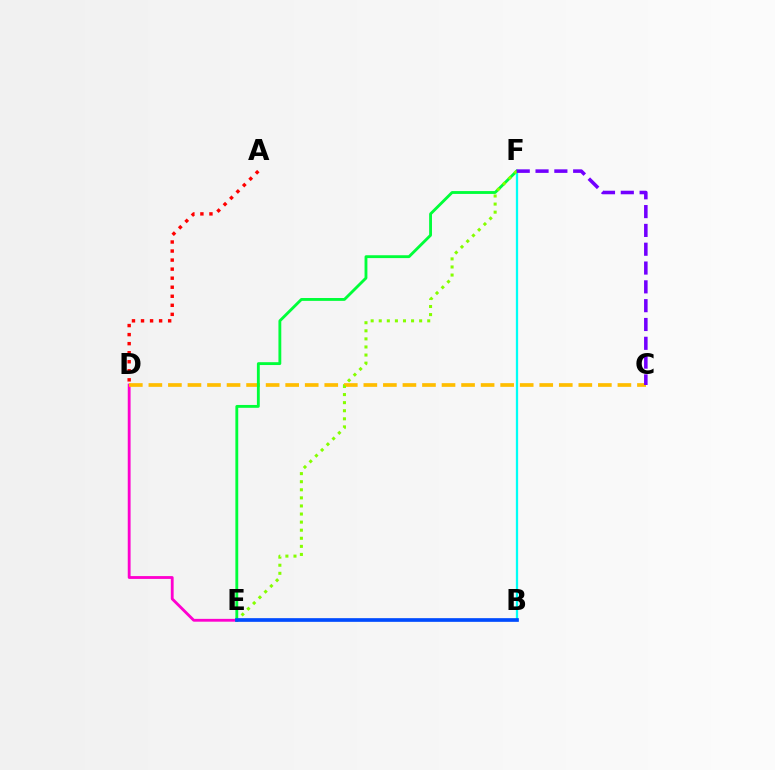{('D', 'E'): [{'color': '#ff00cf', 'line_style': 'solid', 'thickness': 2.04}], ('B', 'F'): [{'color': '#00fff6', 'line_style': 'solid', 'thickness': 1.64}], ('C', 'D'): [{'color': '#ffbd00', 'line_style': 'dashed', 'thickness': 2.65}], ('E', 'F'): [{'color': '#00ff39', 'line_style': 'solid', 'thickness': 2.05}, {'color': '#84ff00', 'line_style': 'dotted', 'thickness': 2.2}], ('C', 'F'): [{'color': '#7200ff', 'line_style': 'dashed', 'thickness': 2.56}], ('A', 'D'): [{'color': '#ff0000', 'line_style': 'dotted', 'thickness': 2.46}], ('B', 'E'): [{'color': '#004bff', 'line_style': 'solid', 'thickness': 2.65}]}